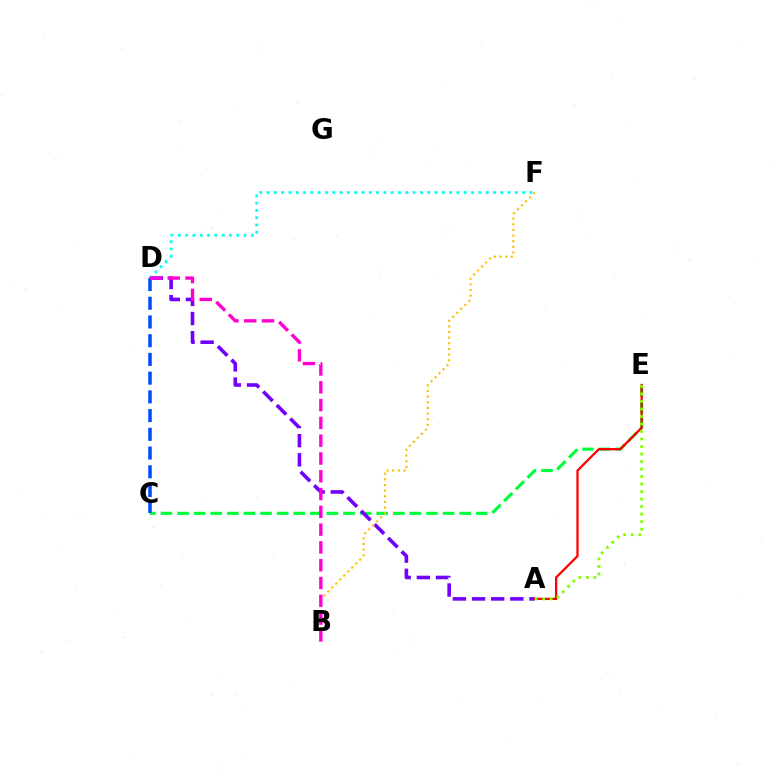{('C', 'E'): [{'color': '#00ff39', 'line_style': 'dashed', 'thickness': 2.25}], ('A', 'D'): [{'color': '#7200ff', 'line_style': 'dashed', 'thickness': 2.6}], ('C', 'D'): [{'color': '#004bff', 'line_style': 'dashed', 'thickness': 2.54}], ('B', 'F'): [{'color': '#ffbd00', 'line_style': 'dotted', 'thickness': 1.54}], ('A', 'E'): [{'color': '#ff0000', 'line_style': 'solid', 'thickness': 1.64}, {'color': '#84ff00', 'line_style': 'dotted', 'thickness': 2.04}], ('D', 'F'): [{'color': '#00fff6', 'line_style': 'dotted', 'thickness': 1.98}], ('B', 'D'): [{'color': '#ff00cf', 'line_style': 'dashed', 'thickness': 2.42}]}